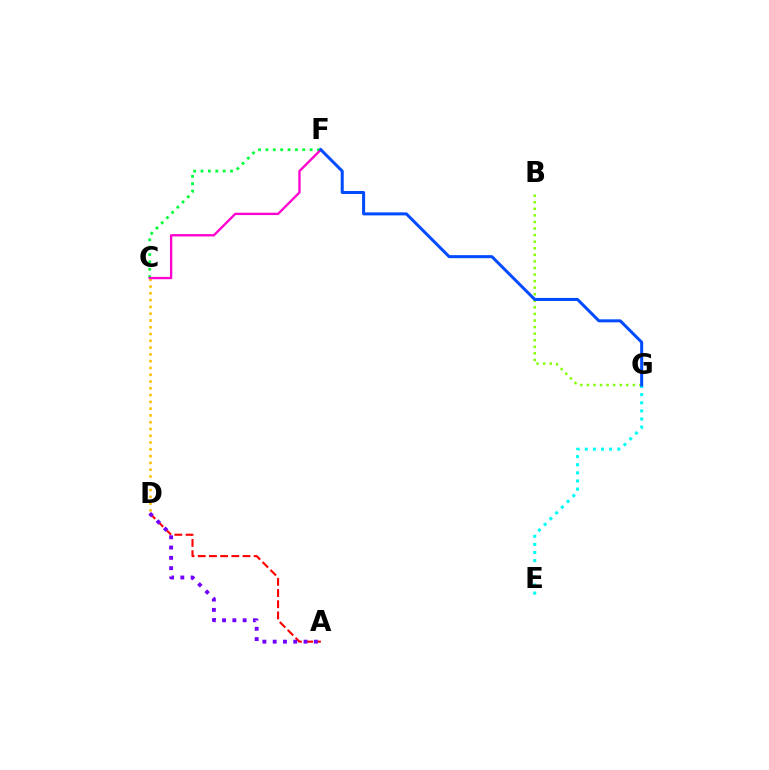{('C', 'D'): [{'color': '#ffbd00', 'line_style': 'dotted', 'thickness': 1.84}], ('A', 'D'): [{'color': '#ff0000', 'line_style': 'dashed', 'thickness': 1.52}, {'color': '#7200ff', 'line_style': 'dotted', 'thickness': 2.79}], ('C', 'F'): [{'color': '#00ff39', 'line_style': 'dotted', 'thickness': 2.0}, {'color': '#ff00cf', 'line_style': 'solid', 'thickness': 1.67}], ('B', 'G'): [{'color': '#84ff00', 'line_style': 'dotted', 'thickness': 1.78}], ('E', 'G'): [{'color': '#00fff6', 'line_style': 'dotted', 'thickness': 2.2}], ('F', 'G'): [{'color': '#004bff', 'line_style': 'solid', 'thickness': 2.17}]}